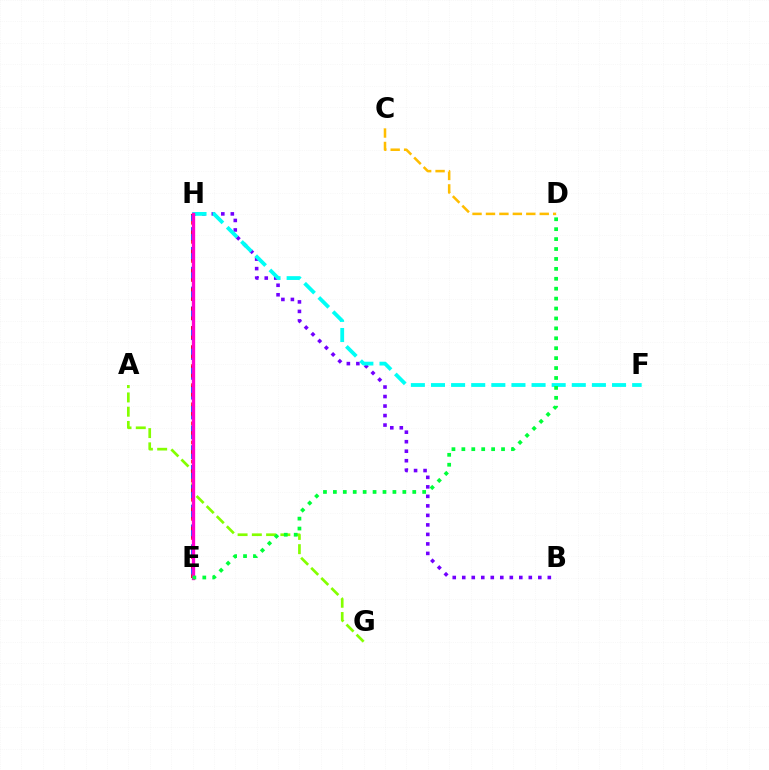{('A', 'G'): [{'color': '#84ff00', 'line_style': 'dashed', 'thickness': 1.94}], ('B', 'H'): [{'color': '#7200ff', 'line_style': 'dotted', 'thickness': 2.58}], ('E', 'H'): [{'color': '#004bff', 'line_style': 'dashed', 'thickness': 2.69}, {'color': '#ff0000', 'line_style': 'dotted', 'thickness': 2.6}, {'color': '#ff00cf', 'line_style': 'solid', 'thickness': 2.39}], ('F', 'H'): [{'color': '#00fff6', 'line_style': 'dashed', 'thickness': 2.73}], ('C', 'D'): [{'color': '#ffbd00', 'line_style': 'dashed', 'thickness': 1.83}], ('D', 'E'): [{'color': '#00ff39', 'line_style': 'dotted', 'thickness': 2.7}]}